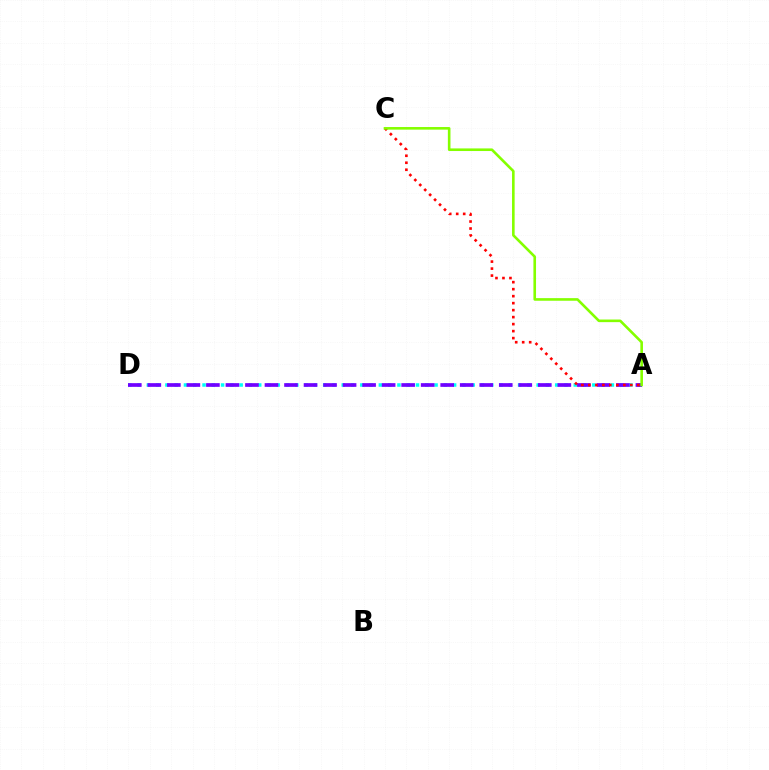{('A', 'D'): [{'color': '#00fff6', 'line_style': 'dotted', 'thickness': 2.52}, {'color': '#7200ff', 'line_style': 'dashed', 'thickness': 2.65}], ('A', 'C'): [{'color': '#ff0000', 'line_style': 'dotted', 'thickness': 1.9}, {'color': '#84ff00', 'line_style': 'solid', 'thickness': 1.88}]}